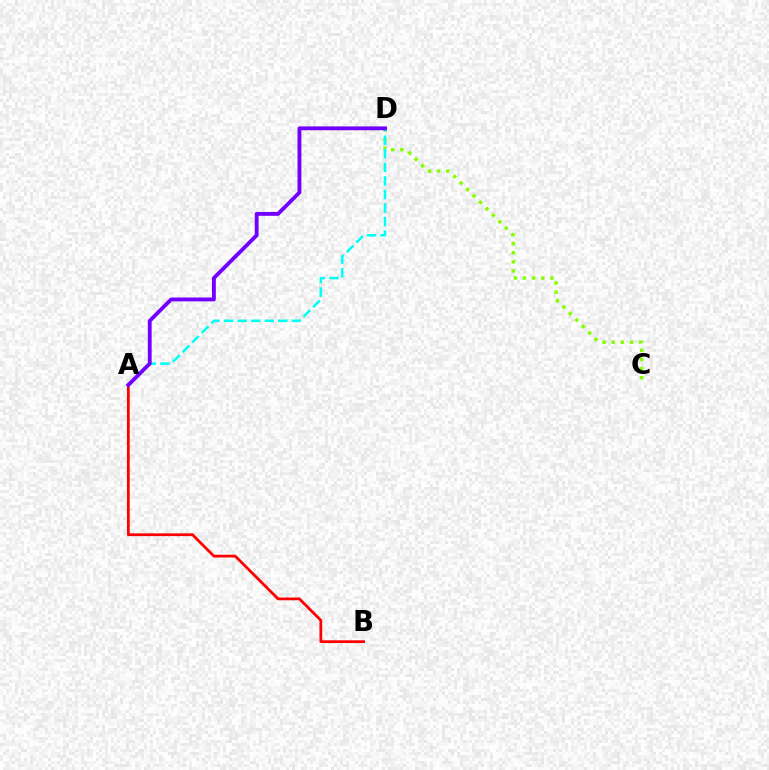{('A', 'B'): [{'color': '#ff0000', 'line_style': 'solid', 'thickness': 1.98}], ('C', 'D'): [{'color': '#84ff00', 'line_style': 'dotted', 'thickness': 2.48}], ('A', 'D'): [{'color': '#00fff6', 'line_style': 'dashed', 'thickness': 1.84}, {'color': '#7200ff', 'line_style': 'solid', 'thickness': 2.77}]}